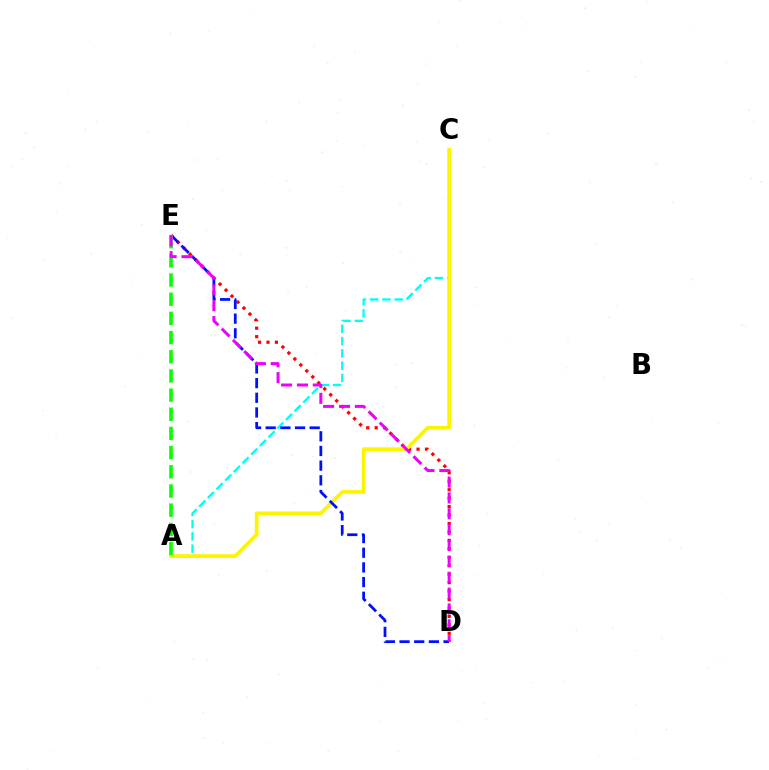{('D', 'E'): [{'color': '#ff0000', 'line_style': 'dotted', 'thickness': 2.3}, {'color': '#0010ff', 'line_style': 'dashed', 'thickness': 1.99}, {'color': '#ee00ff', 'line_style': 'dashed', 'thickness': 2.15}], ('A', 'C'): [{'color': '#00fff6', 'line_style': 'dashed', 'thickness': 1.67}, {'color': '#fcf500', 'line_style': 'solid', 'thickness': 2.71}], ('A', 'E'): [{'color': '#08ff00', 'line_style': 'dashed', 'thickness': 2.61}]}